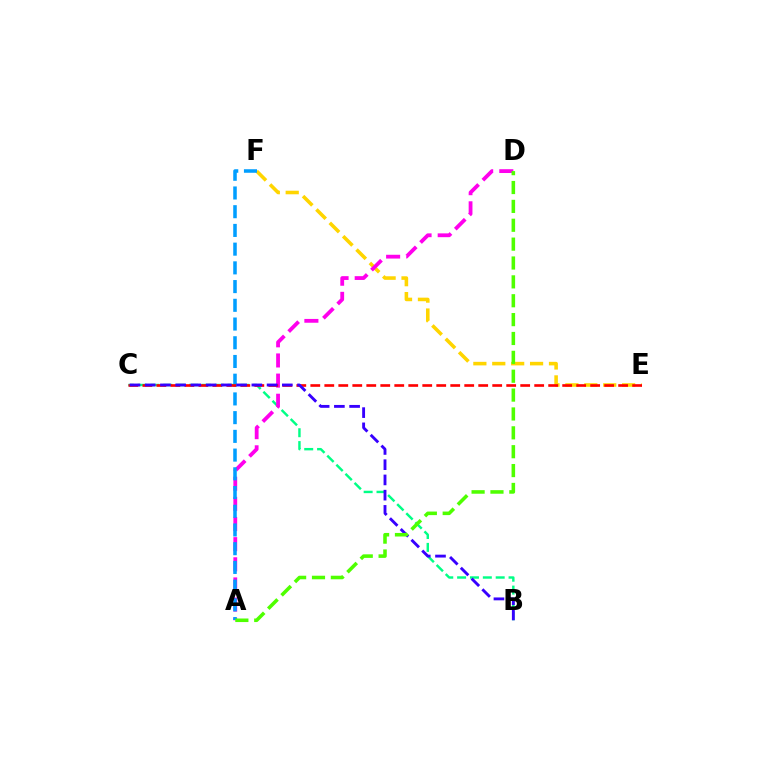{('E', 'F'): [{'color': '#ffd500', 'line_style': 'dashed', 'thickness': 2.57}], ('B', 'C'): [{'color': '#00ff86', 'line_style': 'dashed', 'thickness': 1.75}, {'color': '#3700ff', 'line_style': 'dashed', 'thickness': 2.07}], ('A', 'D'): [{'color': '#ff00ed', 'line_style': 'dashed', 'thickness': 2.74}, {'color': '#4fff00', 'line_style': 'dashed', 'thickness': 2.56}], ('A', 'F'): [{'color': '#009eff', 'line_style': 'dashed', 'thickness': 2.54}], ('C', 'E'): [{'color': '#ff0000', 'line_style': 'dashed', 'thickness': 1.9}]}